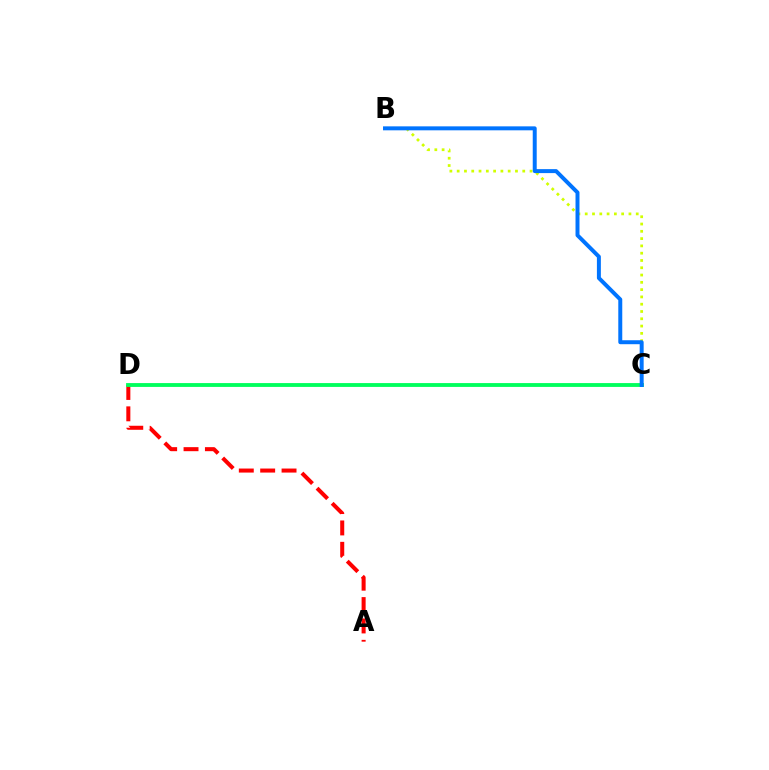{('B', 'C'): [{'color': '#d1ff00', 'line_style': 'dotted', 'thickness': 1.98}, {'color': '#0074ff', 'line_style': 'solid', 'thickness': 2.86}], ('C', 'D'): [{'color': '#b900ff', 'line_style': 'dotted', 'thickness': 1.53}, {'color': '#00ff5c', 'line_style': 'solid', 'thickness': 2.76}], ('A', 'D'): [{'color': '#ff0000', 'line_style': 'dashed', 'thickness': 2.9}]}